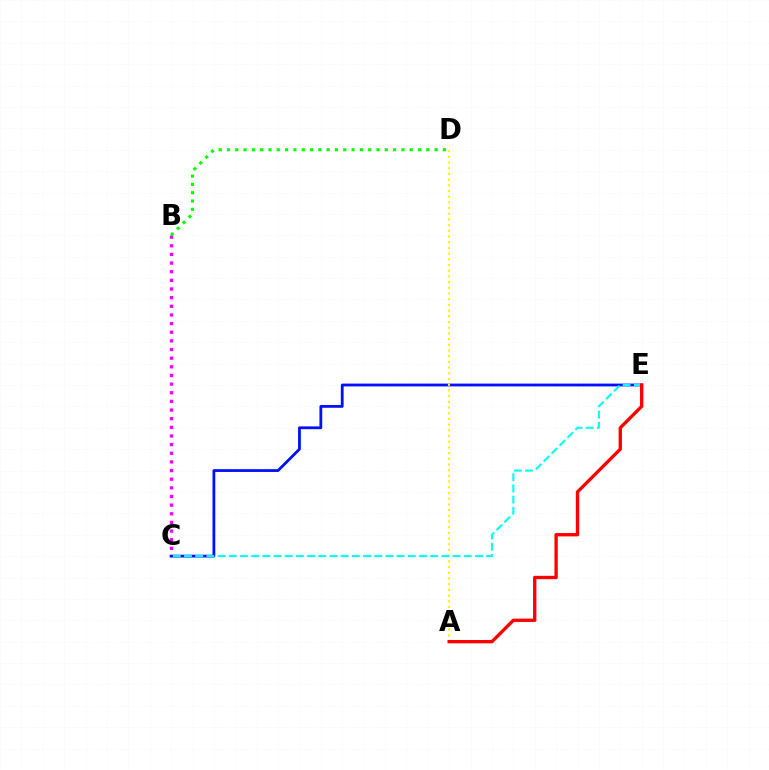{('B', 'C'): [{'color': '#ee00ff', 'line_style': 'dotted', 'thickness': 2.35}], ('C', 'E'): [{'color': '#0010ff', 'line_style': 'solid', 'thickness': 2.01}, {'color': '#00fff6', 'line_style': 'dashed', 'thickness': 1.52}], ('B', 'D'): [{'color': '#08ff00', 'line_style': 'dotted', 'thickness': 2.26}], ('A', 'D'): [{'color': '#fcf500', 'line_style': 'dotted', 'thickness': 1.55}], ('A', 'E'): [{'color': '#ff0000', 'line_style': 'solid', 'thickness': 2.41}]}